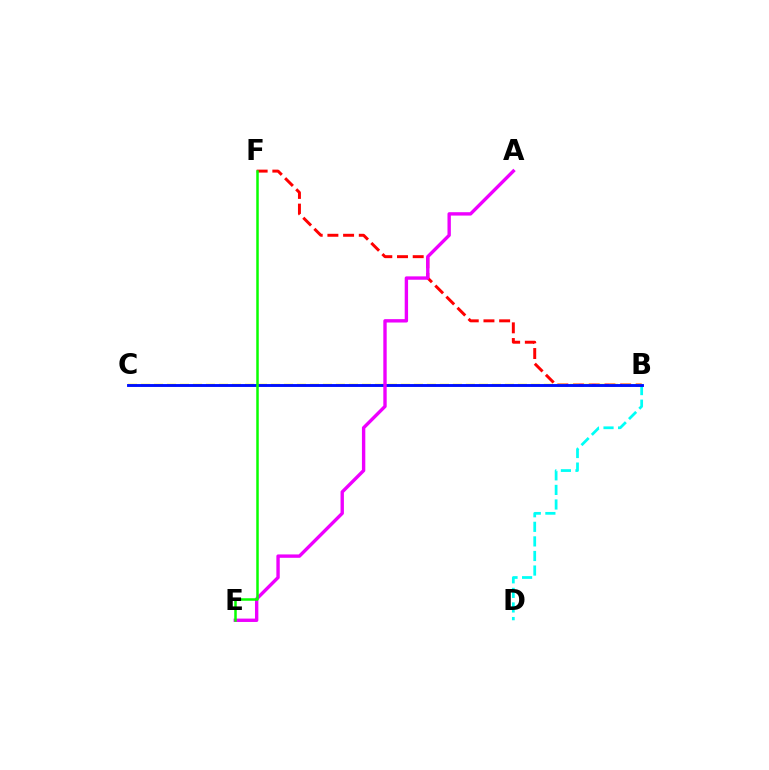{('B', 'D'): [{'color': '#00fff6', 'line_style': 'dashed', 'thickness': 1.98}], ('B', 'F'): [{'color': '#ff0000', 'line_style': 'dashed', 'thickness': 2.13}], ('B', 'C'): [{'color': '#fcf500', 'line_style': 'dashed', 'thickness': 1.77}, {'color': '#0010ff', 'line_style': 'solid', 'thickness': 2.07}], ('A', 'E'): [{'color': '#ee00ff', 'line_style': 'solid', 'thickness': 2.43}], ('E', 'F'): [{'color': '#08ff00', 'line_style': 'solid', 'thickness': 1.8}]}